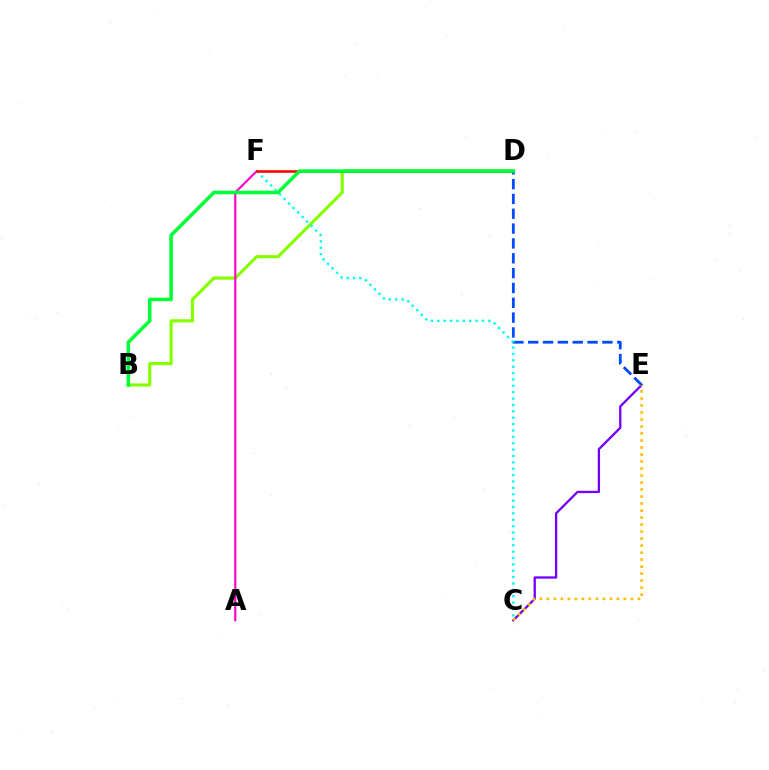{('B', 'D'): [{'color': '#84ff00', 'line_style': 'solid', 'thickness': 2.27}, {'color': '#00ff39', 'line_style': 'solid', 'thickness': 2.56}], ('C', 'E'): [{'color': '#7200ff', 'line_style': 'solid', 'thickness': 1.65}, {'color': '#ffbd00', 'line_style': 'dotted', 'thickness': 1.9}], ('D', 'E'): [{'color': '#004bff', 'line_style': 'dashed', 'thickness': 2.02}], ('A', 'F'): [{'color': '#ff00cf', 'line_style': 'solid', 'thickness': 1.55}], ('C', 'F'): [{'color': '#00fff6', 'line_style': 'dotted', 'thickness': 1.73}], ('D', 'F'): [{'color': '#ff0000', 'line_style': 'solid', 'thickness': 1.84}]}